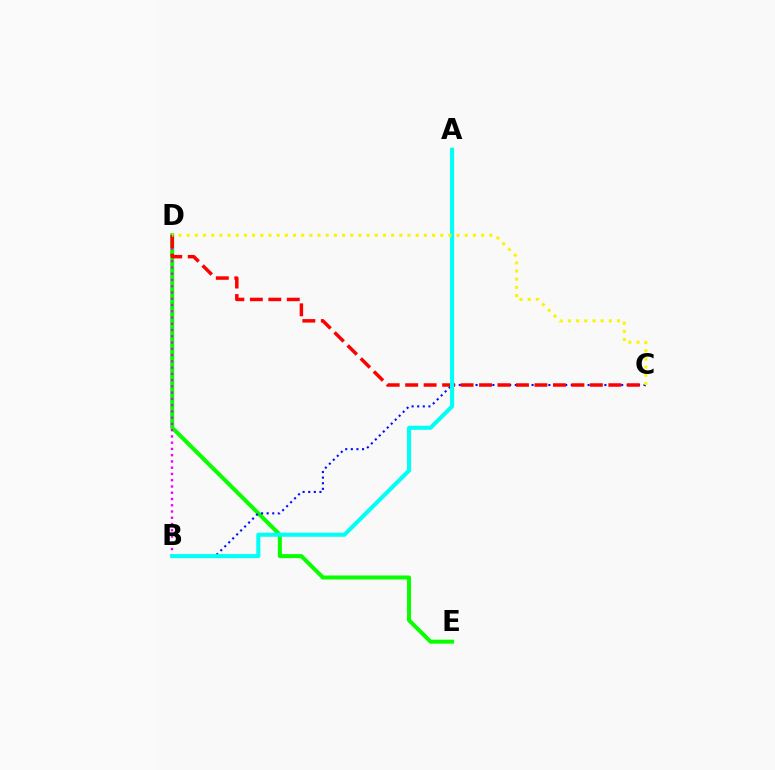{('D', 'E'): [{'color': '#08ff00', 'line_style': 'solid', 'thickness': 2.88}], ('B', 'D'): [{'color': '#ee00ff', 'line_style': 'dotted', 'thickness': 1.7}], ('B', 'C'): [{'color': '#0010ff', 'line_style': 'dotted', 'thickness': 1.52}], ('C', 'D'): [{'color': '#ff0000', 'line_style': 'dashed', 'thickness': 2.51}, {'color': '#fcf500', 'line_style': 'dotted', 'thickness': 2.22}], ('A', 'B'): [{'color': '#00fff6', 'line_style': 'solid', 'thickness': 2.93}]}